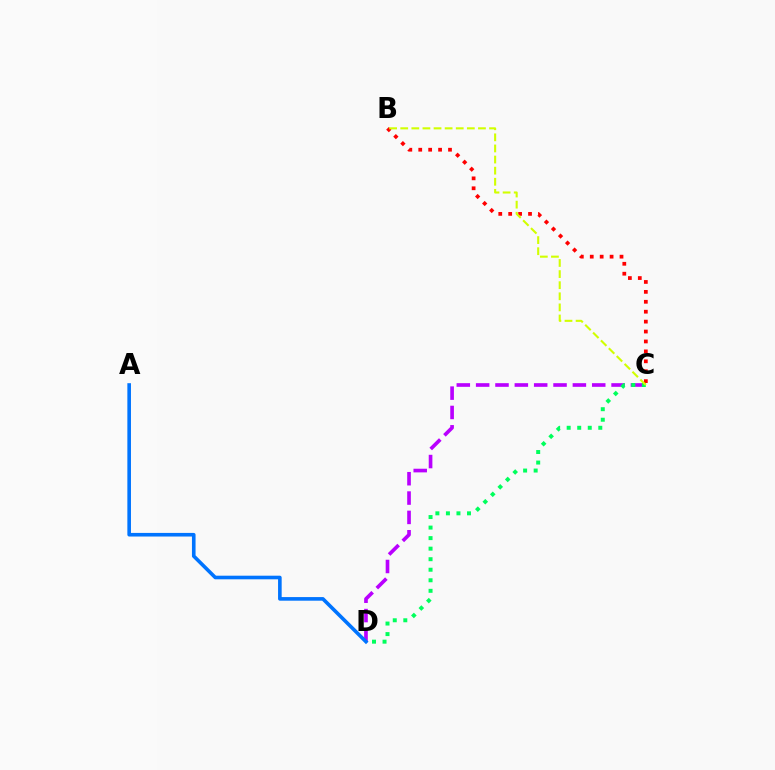{('C', 'D'): [{'color': '#b900ff', 'line_style': 'dashed', 'thickness': 2.63}, {'color': '#00ff5c', 'line_style': 'dotted', 'thickness': 2.86}], ('B', 'C'): [{'color': '#ff0000', 'line_style': 'dotted', 'thickness': 2.7}, {'color': '#d1ff00', 'line_style': 'dashed', 'thickness': 1.51}], ('A', 'D'): [{'color': '#0074ff', 'line_style': 'solid', 'thickness': 2.6}]}